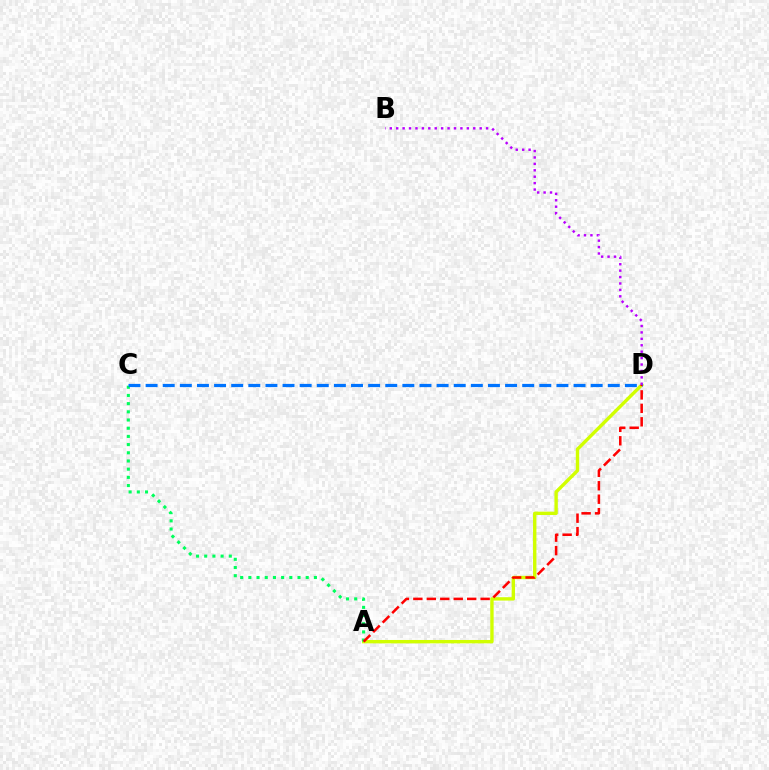{('A', 'D'): [{'color': '#d1ff00', 'line_style': 'solid', 'thickness': 2.43}, {'color': '#ff0000', 'line_style': 'dashed', 'thickness': 1.83}], ('B', 'D'): [{'color': '#b900ff', 'line_style': 'dotted', 'thickness': 1.74}], ('A', 'C'): [{'color': '#00ff5c', 'line_style': 'dotted', 'thickness': 2.23}], ('C', 'D'): [{'color': '#0074ff', 'line_style': 'dashed', 'thickness': 2.33}]}